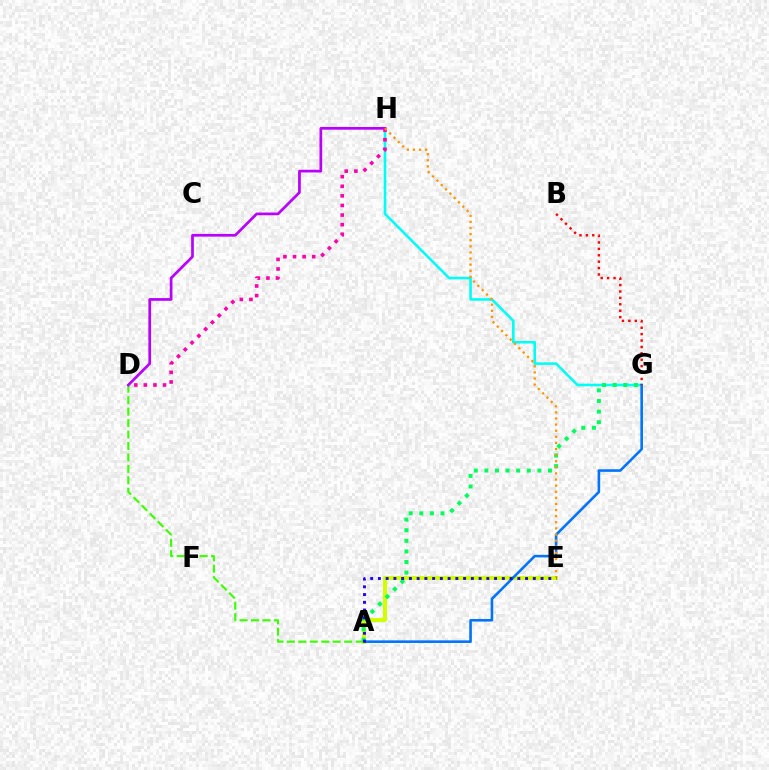{('A', 'E'): [{'color': '#d1ff00', 'line_style': 'solid', 'thickness': 2.94}, {'color': '#2500ff', 'line_style': 'dotted', 'thickness': 2.1}], ('G', 'H'): [{'color': '#00fff6', 'line_style': 'solid', 'thickness': 1.87}], ('A', 'G'): [{'color': '#00ff5c', 'line_style': 'dotted', 'thickness': 2.88}, {'color': '#0074ff', 'line_style': 'solid', 'thickness': 1.87}], ('A', 'D'): [{'color': '#3dff00', 'line_style': 'dashed', 'thickness': 1.56}], ('D', 'H'): [{'color': '#b900ff', 'line_style': 'solid', 'thickness': 1.95}, {'color': '#ff00ac', 'line_style': 'dotted', 'thickness': 2.61}], ('E', 'H'): [{'color': '#ff9400', 'line_style': 'dotted', 'thickness': 1.66}], ('B', 'G'): [{'color': '#ff0000', 'line_style': 'dotted', 'thickness': 1.74}]}